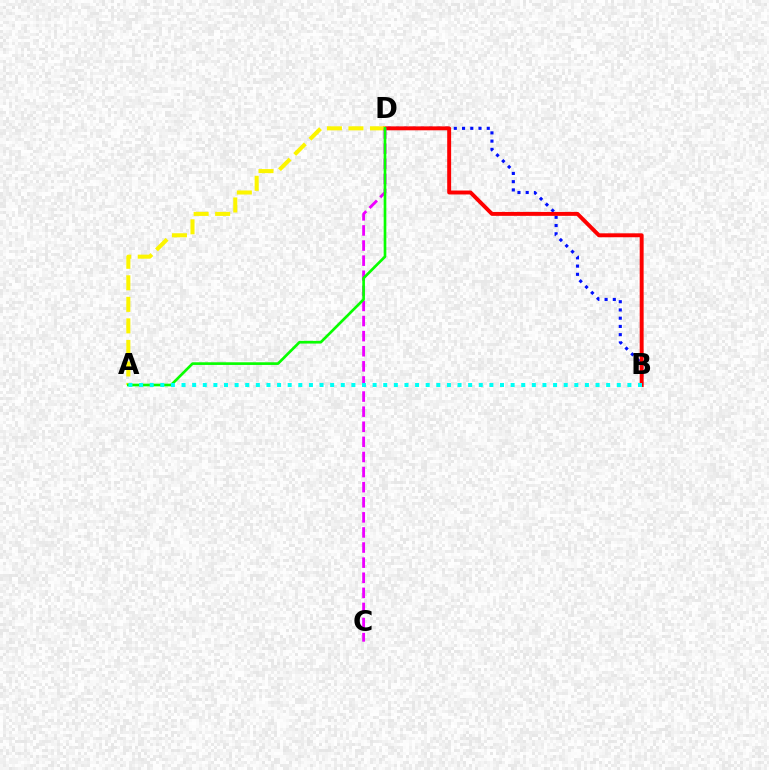{('B', 'D'): [{'color': '#0010ff', 'line_style': 'dotted', 'thickness': 2.24}, {'color': '#ff0000', 'line_style': 'solid', 'thickness': 2.83}], ('A', 'D'): [{'color': '#fcf500', 'line_style': 'dashed', 'thickness': 2.93}, {'color': '#08ff00', 'line_style': 'solid', 'thickness': 1.92}], ('C', 'D'): [{'color': '#ee00ff', 'line_style': 'dashed', 'thickness': 2.05}], ('A', 'B'): [{'color': '#00fff6', 'line_style': 'dotted', 'thickness': 2.88}]}